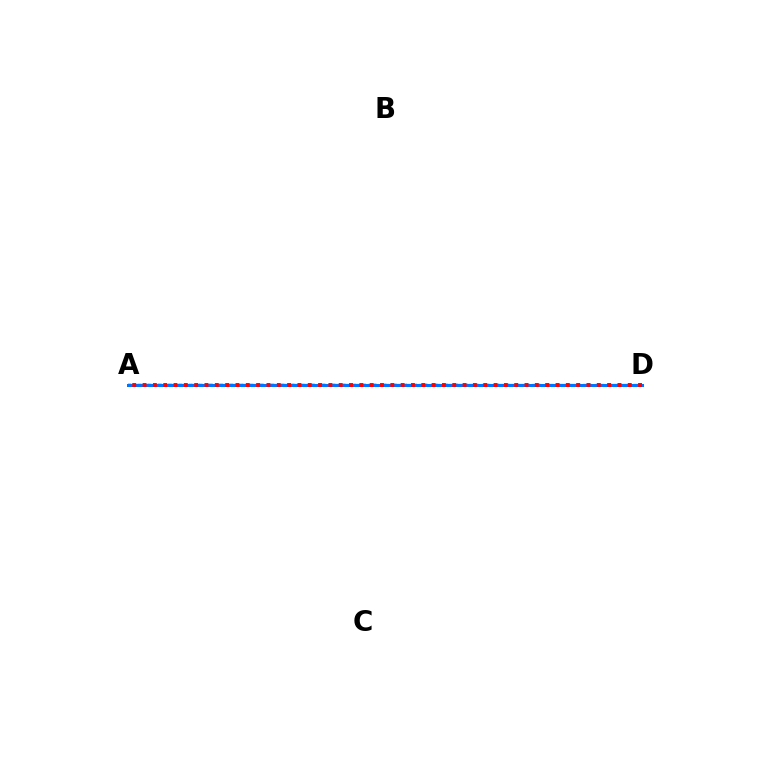{('A', 'D'): [{'color': '#d1ff00', 'line_style': 'dotted', 'thickness': 2.78}, {'color': '#00ff5c', 'line_style': 'dashed', 'thickness': 1.72}, {'color': '#b900ff', 'line_style': 'solid', 'thickness': 2.01}, {'color': '#0074ff', 'line_style': 'solid', 'thickness': 2.17}, {'color': '#ff0000', 'line_style': 'dotted', 'thickness': 2.8}]}